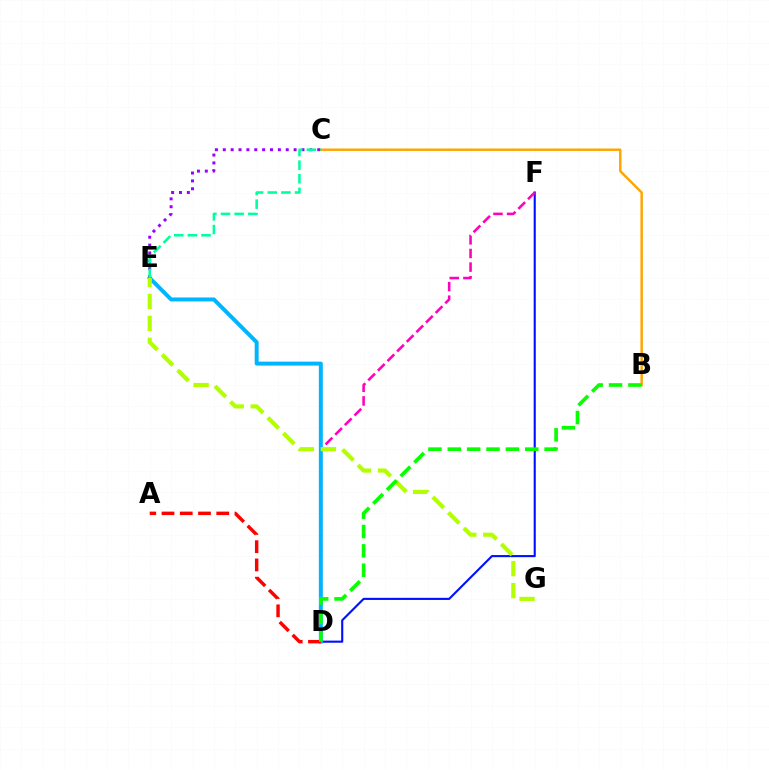{('B', 'C'): [{'color': '#ffa500', 'line_style': 'solid', 'thickness': 1.76}], ('D', 'F'): [{'color': '#0010ff', 'line_style': 'solid', 'thickness': 1.52}, {'color': '#ff00bd', 'line_style': 'dashed', 'thickness': 1.85}], ('D', 'E'): [{'color': '#00b5ff', 'line_style': 'solid', 'thickness': 2.85}], ('C', 'E'): [{'color': '#9b00ff', 'line_style': 'dotted', 'thickness': 2.14}, {'color': '#00ff9d', 'line_style': 'dashed', 'thickness': 1.85}], ('A', 'D'): [{'color': '#ff0000', 'line_style': 'dashed', 'thickness': 2.48}], ('E', 'G'): [{'color': '#b3ff00', 'line_style': 'dashed', 'thickness': 2.99}], ('B', 'D'): [{'color': '#08ff00', 'line_style': 'dashed', 'thickness': 2.63}]}